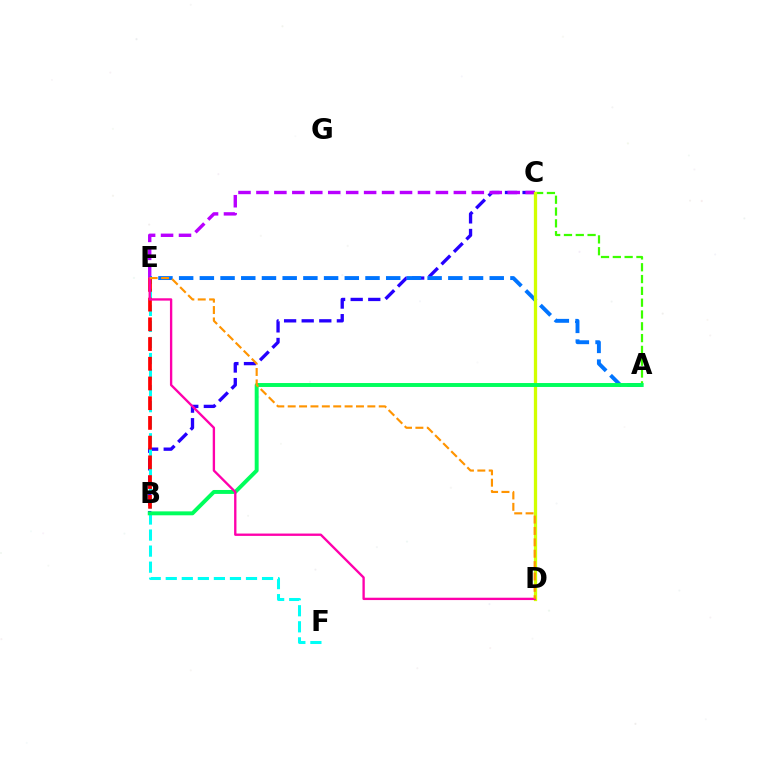{('B', 'C'): [{'color': '#2500ff', 'line_style': 'dashed', 'thickness': 2.39}], ('C', 'E'): [{'color': '#b900ff', 'line_style': 'dashed', 'thickness': 2.44}], ('A', 'E'): [{'color': '#0074ff', 'line_style': 'dashed', 'thickness': 2.81}], ('A', 'C'): [{'color': '#3dff00', 'line_style': 'dashed', 'thickness': 1.6}], ('C', 'D'): [{'color': '#d1ff00', 'line_style': 'solid', 'thickness': 2.35}], ('E', 'F'): [{'color': '#00fff6', 'line_style': 'dashed', 'thickness': 2.18}], ('B', 'E'): [{'color': '#ff0000', 'line_style': 'dashed', 'thickness': 2.68}], ('A', 'B'): [{'color': '#00ff5c', 'line_style': 'solid', 'thickness': 2.83}], ('D', 'E'): [{'color': '#ff00ac', 'line_style': 'solid', 'thickness': 1.69}, {'color': '#ff9400', 'line_style': 'dashed', 'thickness': 1.55}]}